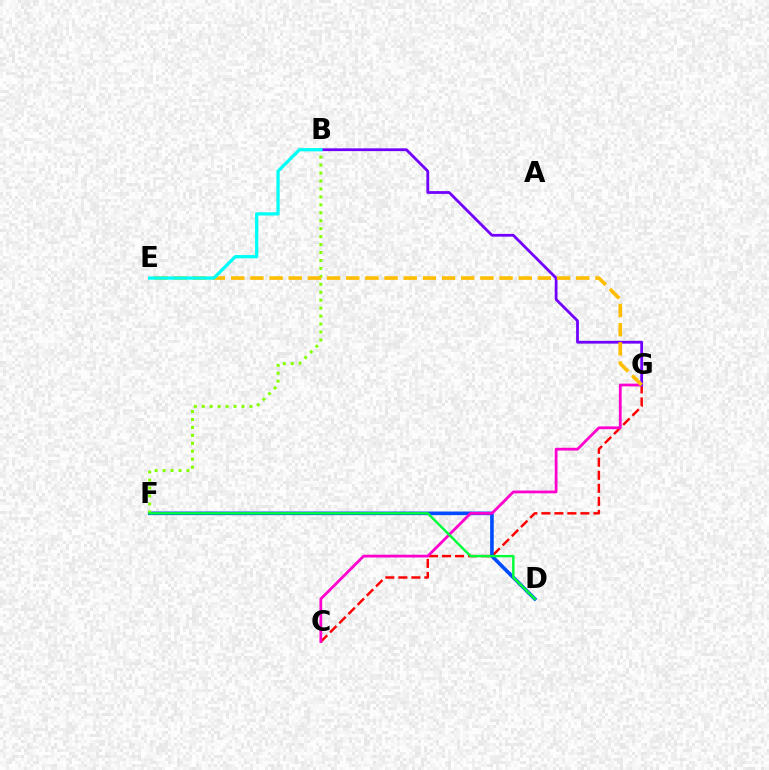{('C', 'G'): [{'color': '#ff0000', 'line_style': 'dashed', 'thickness': 1.77}, {'color': '#ff00cf', 'line_style': 'solid', 'thickness': 2.0}], ('D', 'F'): [{'color': '#004bff', 'line_style': 'solid', 'thickness': 2.6}, {'color': '#00ff39', 'line_style': 'solid', 'thickness': 1.75}], ('B', 'G'): [{'color': '#7200ff', 'line_style': 'solid', 'thickness': 1.99}], ('B', 'F'): [{'color': '#84ff00', 'line_style': 'dotted', 'thickness': 2.16}], ('E', 'G'): [{'color': '#ffbd00', 'line_style': 'dashed', 'thickness': 2.6}], ('B', 'E'): [{'color': '#00fff6', 'line_style': 'solid', 'thickness': 2.35}]}